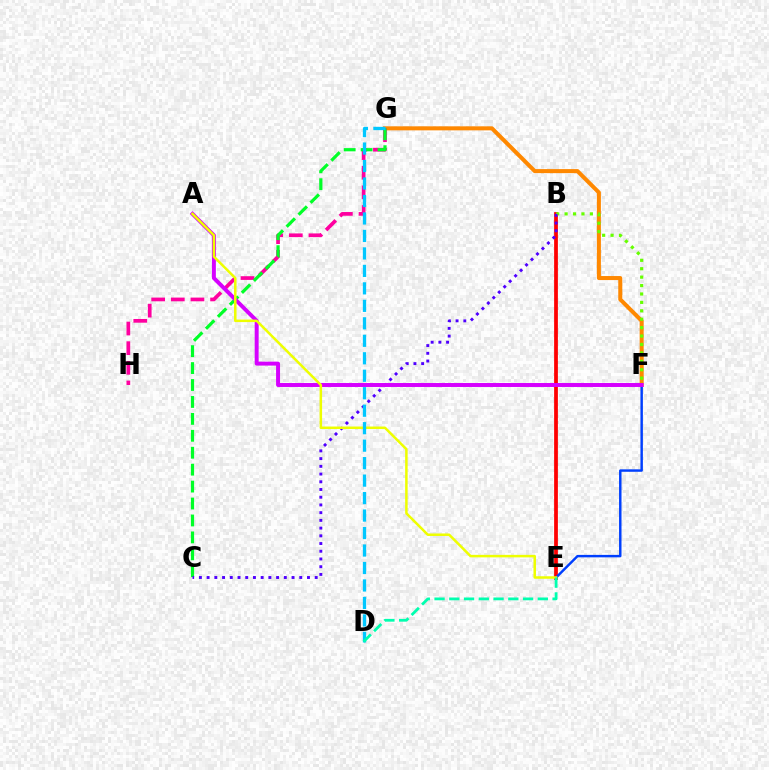{('F', 'G'): [{'color': '#ff8800', 'line_style': 'solid', 'thickness': 2.9}], ('B', 'E'): [{'color': '#ff0000', 'line_style': 'solid', 'thickness': 2.71}], ('E', 'F'): [{'color': '#003fff', 'line_style': 'solid', 'thickness': 1.76}], ('B', 'F'): [{'color': '#66ff00', 'line_style': 'dotted', 'thickness': 2.29}], ('G', 'H'): [{'color': '#ff00a0', 'line_style': 'dashed', 'thickness': 2.67}], ('C', 'G'): [{'color': '#00ff27', 'line_style': 'dashed', 'thickness': 2.3}], ('B', 'C'): [{'color': '#4f00ff', 'line_style': 'dotted', 'thickness': 2.1}], ('A', 'F'): [{'color': '#d600ff', 'line_style': 'solid', 'thickness': 2.84}], ('A', 'E'): [{'color': '#eeff00', 'line_style': 'solid', 'thickness': 1.8}], ('D', 'G'): [{'color': '#00c7ff', 'line_style': 'dashed', 'thickness': 2.37}], ('D', 'E'): [{'color': '#00ffaf', 'line_style': 'dashed', 'thickness': 2.0}]}